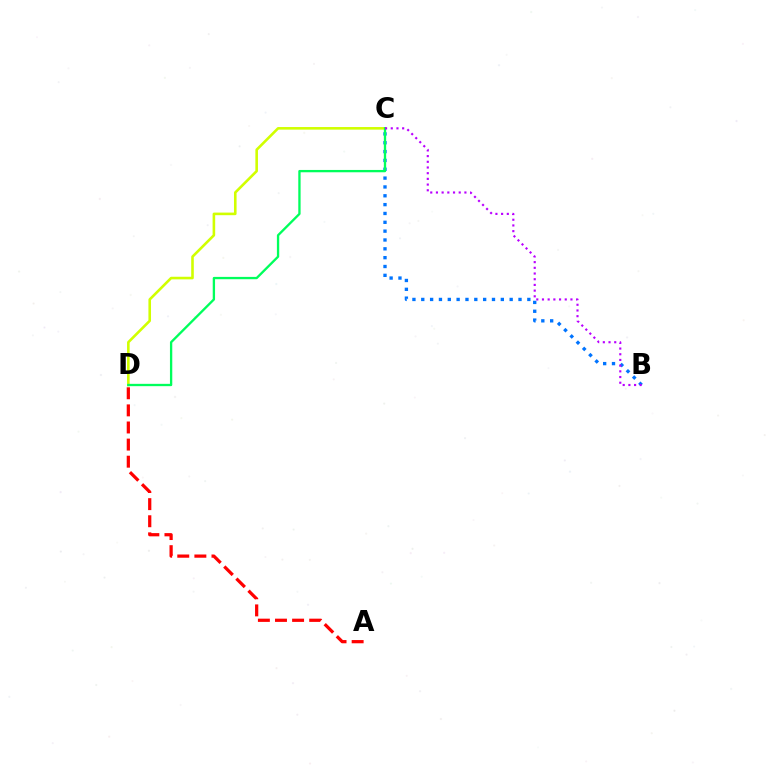{('A', 'D'): [{'color': '#ff0000', 'line_style': 'dashed', 'thickness': 2.32}], ('B', 'C'): [{'color': '#0074ff', 'line_style': 'dotted', 'thickness': 2.4}, {'color': '#b900ff', 'line_style': 'dotted', 'thickness': 1.55}], ('C', 'D'): [{'color': '#d1ff00', 'line_style': 'solid', 'thickness': 1.87}, {'color': '#00ff5c', 'line_style': 'solid', 'thickness': 1.67}]}